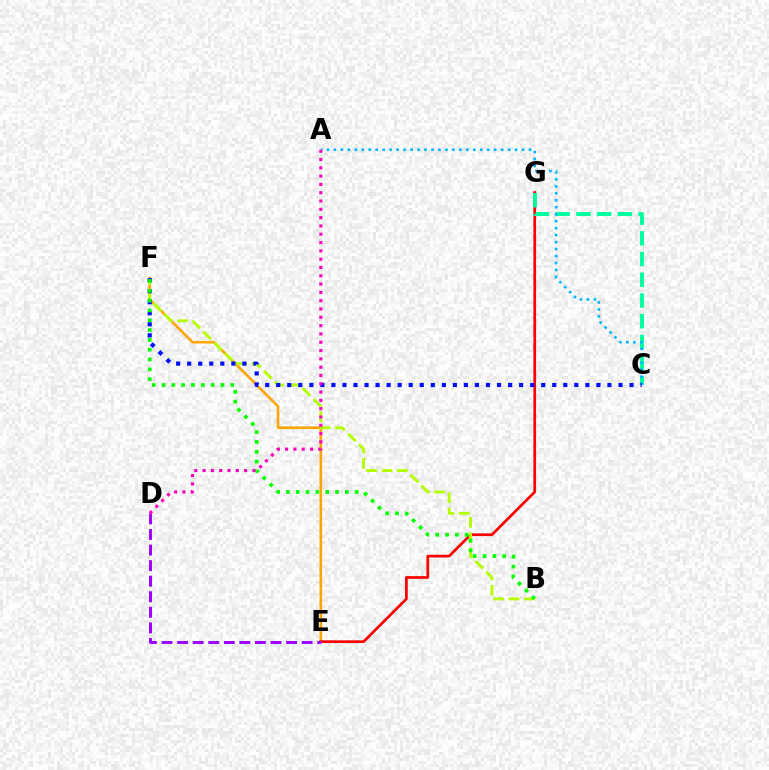{('E', 'F'): [{'color': '#ffa500', 'line_style': 'solid', 'thickness': 1.88}], ('E', 'G'): [{'color': '#ff0000', 'line_style': 'solid', 'thickness': 1.97}], ('D', 'E'): [{'color': '#9b00ff', 'line_style': 'dashed', 'thickness': 2.11}], ('C', 'G'): [{'color': '#00ff9d', 'line_style': 'dashed', 'thickness': 2.82}], ('B', 'F'): [{'color': '#b3ff00', 'line_style': 'dashed', 'thickness': 2.09}, {'color': '#08ff00', 'line_style': 'dotted', 'thickness': 2.67}], ('A', 'C'): [{'color': '#00b5ff', 'line_style': 'dotted', 'thickness': 1.89}], ('C', 'F'): [{'color': '#0010ff', 'line_style': 'dotted', 'thickness': 3.0}], ('A', 'D'): [{'color': '#ff00bd', 'line_style': 'dotted', 'thickness': 2.26}]}